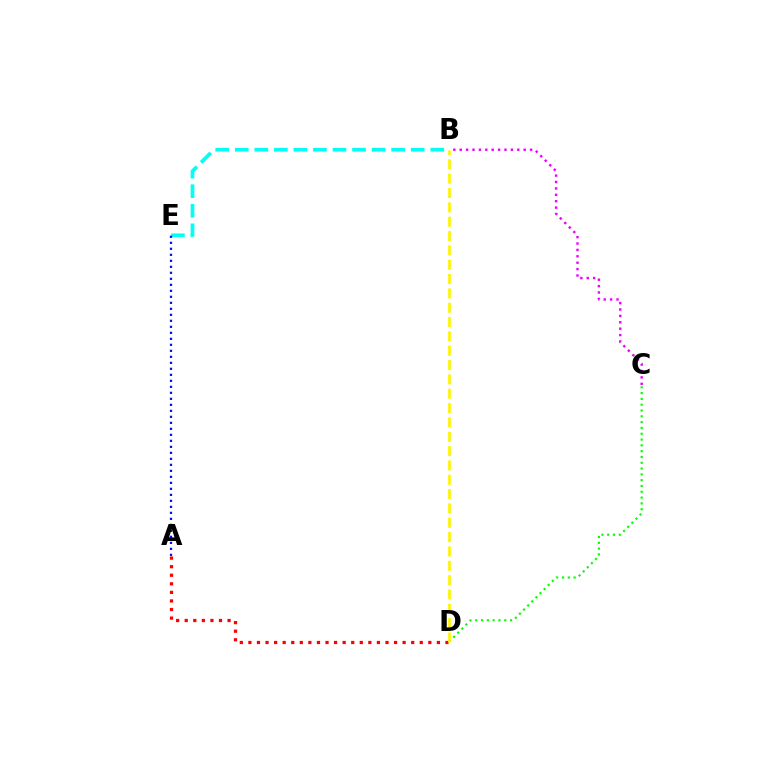{('C', 'D'): [{'color': '#08ff00', 'line_style': 'dotted', 'thickness': 1.58}], ('B', 'E'): [{'color': '#00fff6', 'line_style': 'dashed', 'thickness': 2.66}], ('A', 'D'): [{'color': '#ff0000', 'line_style': 'dotted', 'thickness': 2.33}], ('A', 'E'): [{'color': '#0010ff', 'line_style': 'dotted', 'thickness': 1.63}], ('B', 'C'): [{'color': '#ee00ff', 'line_style': 'dotted', 'thickness': 1.74}], ('B', 'D'): [{'color': '#fcf500', 'line_style': 'dashed', 'thickness': 1.95}]}